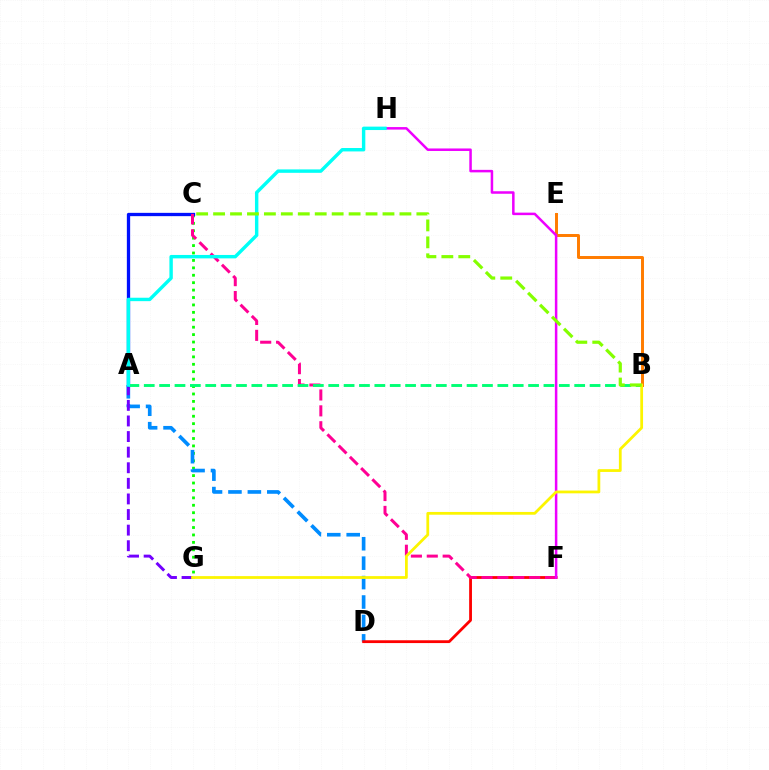{('C', 'G'): [{'color': '#08ff00', 'line_style': 'dotted', 'thickness': 2.02}], ('A', 'D'): [{'color': '#008cff', 'line_style': 'dashed', 'thickness': 2.64}], ('A', 'G'): [{'color': '#7200ff', 'line_style': 'dashed', 'thickness': 2.12}], ('B', 'E'): [{'color': '#ff7c00', 'line_style': 'solid', 'thickness': 2.13}], ('A', 'C'): [{'color': '#0010ff', 'line_style': 'solid', 'thickness': 2.37}], ('D', 'F'): [{'color': '#ff0000', 'line_style': 'solid', 'thickness': 2.02}], ('C', 'F'): [{'color': '#ff0094', 'line_style': 'dashed', 'thickness': 2.16}], ('F', 'H'): [{'color': '#ee00ff', 'line_style': 'solid', 'thickness': 1.81}], ('A', 'B'): [{'color': '#00ff74', 'line_style': 'dashed', 'thickness': 2.09}], ('B', 'G'): [{'color': '#fcf500', 'line_style': 'solid', 'thickness': 1.99}], ('A', 'H'): [{'color': '#00fff6', 'line_style': 'solid', 'thickness': 2.46}], ('B', 'C'): [{'color': '#84ff00', 'line_style': 'dashed', 'thickness': 2.3}]}